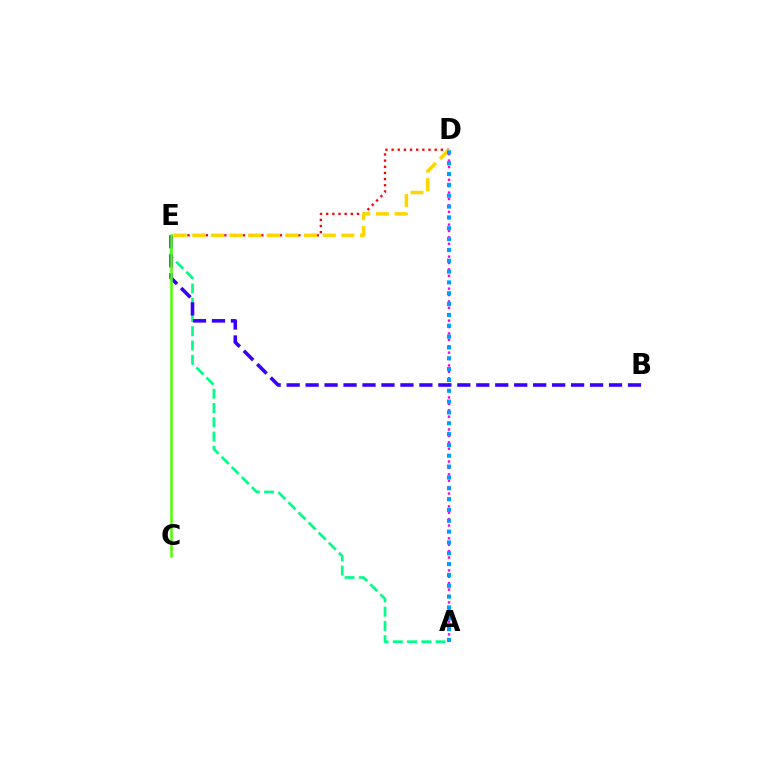{('A', 'D'): [{'color': '#ff00ed', 'line_style': 'dotted', 'thickness': 1.74}, {'color': '#009eff', 'line_style': 'dotted', 'thickness': 2.94}], ('D', 'E'): [{'color': '#ff0000', 'line_style': 'dotted', 'thickness': 1.67}, {'color': '#ffd500', 'line_style': 'dashed', 'thickness': 2.53}], ('A', 'E'): [{'color': '#00ff86', 'line_style': 'dashed', 'thickness': 1.94}], ('B', 'E'): [{'color': '#3700ff', 'line_style': 'dashed', 'thickness': 2.58}], ('C', 'E'): [{'color': '#4fff00', 'line_style': 'solid', 'thickness': 1.8}]}